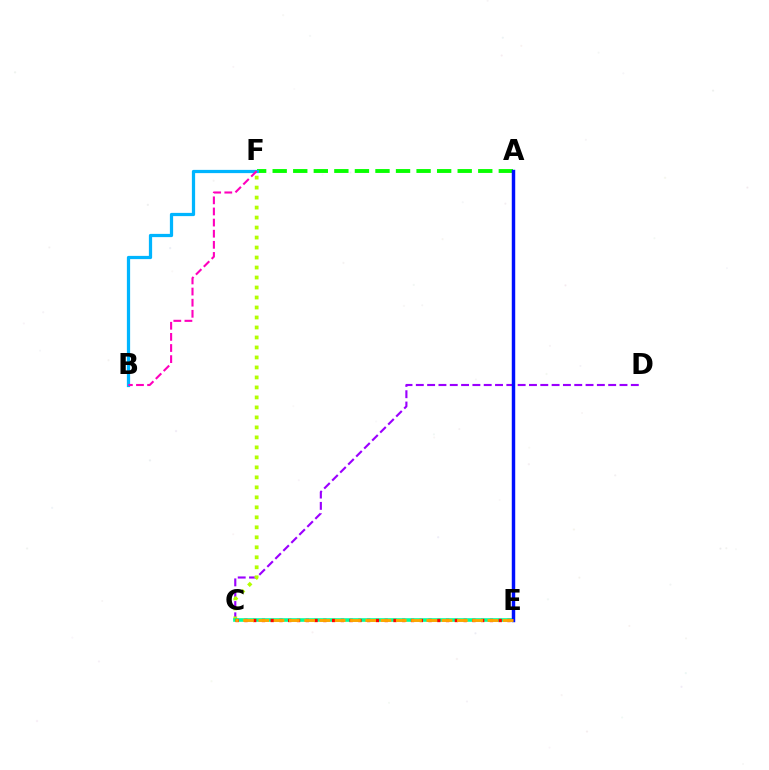{('C', 'D'): [{'color': '#9b00ff', 'line_style': 'dashed', 'thickness': 1.54}], ('C', 'F'): [{'color': '#b3ff00', 'line_style': 'dotted', 'thickness': 2.71}], ('C', 'E'): [{'color': '#00ff9d', 'line_style': 'solid', 'thickness': 2.61}, {'color': '#ff0000', 'line_style': 'dotted', 'thickness': 2.38}, {'color': '#ffa500', 'line_style': 'dashed', 'thickness': 2.07}], ('A', 'F'): [{'color': '#08ff00', 'line_style': 'dashed', 'thickness': 2.79}], ('B', 'F'): [{'color': '#00b5ff', 'line_style': 'solid', 'thickness': 2.33}, {'color': '#ff00bd', 'line_style': 'dashed', 'thickness': 1.51}], ('A', 'E'): [{'color': '#0010ff', 'line_style': 'solid', 'thickness': 2.48}]}